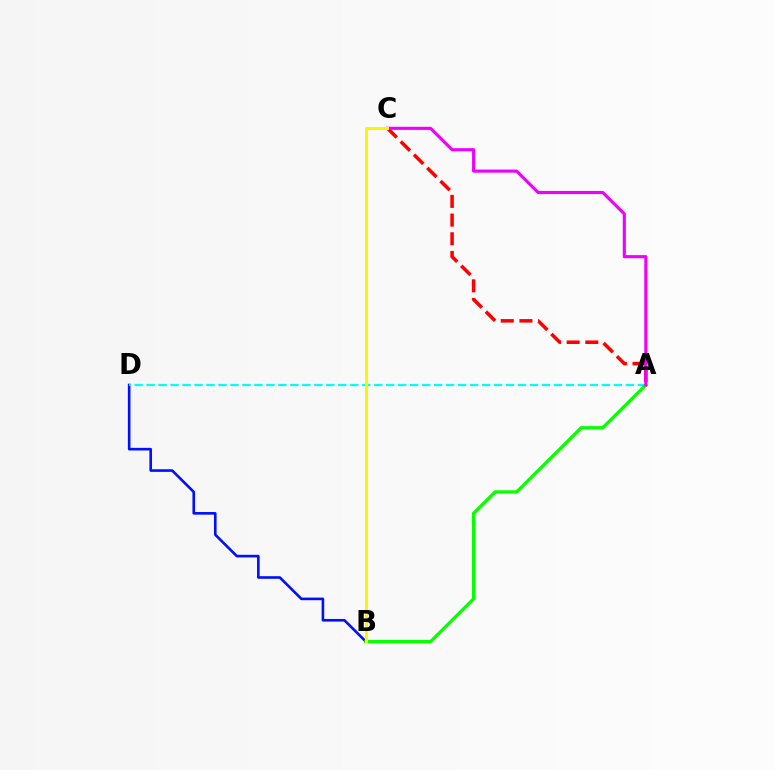{('B', 'D'): [{'color': '#0010ff', 'line_style': 'solid', 'thickness': 1.89}], ('A', 'D'): [{'color': '#00fff6', 'line_style': 'dashed', 'thickness': 1.63}], ('A', 'C'): [{'color': '#ff0000', 'line_style': 'dashed', 'thickness': 2.54}, {'color': '#ee00ff', 'line_style': 'solid', 'thickness': 2.24}], ('A', 'B'): [{'color': '#08ff00', 'line_style': 'solid', 'thickness': 2.38}], ('B', 'C'): [{'color': '#fcf500', 'line_style': 'solid', 'thickness': 2.15}]}